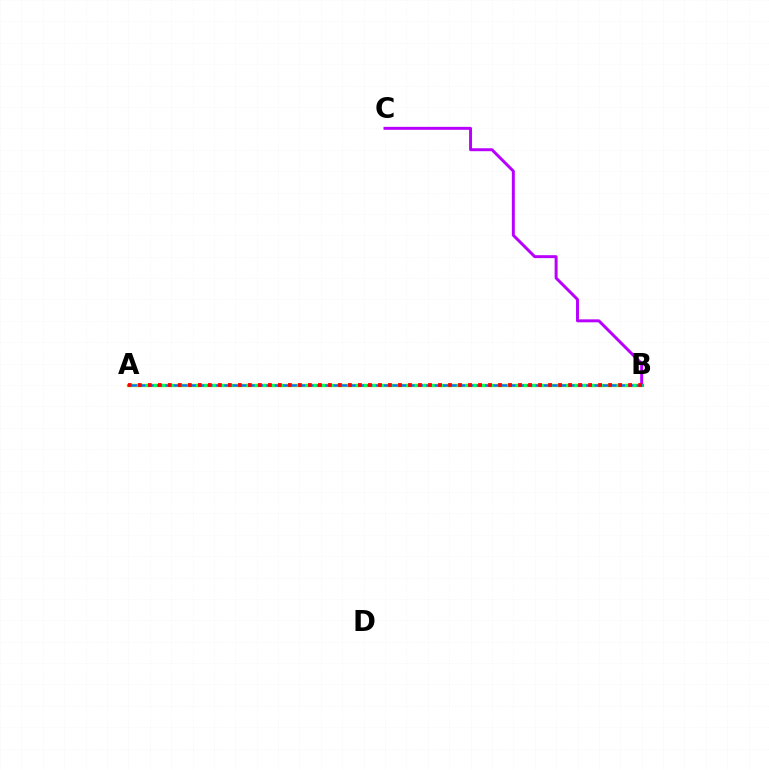{('A', 'B'): [{'color': '#d1ff00', 'line_style': 'solid', 'thickness': 2.42}, {'color': '#0074ff', 'line_style': 'solid', 'thickness': 1.81}, {'color': '#00ff5c', 'line_style': 'dotted', 'thickness': 2.29}, {'color': '#ff0000', 'line_style': 'dotted', 'thickness': 2.72}], ('B', 'C'): [{'color': '#b900ff', 'line_style': 'solid', 'thickness': 2.13}]}